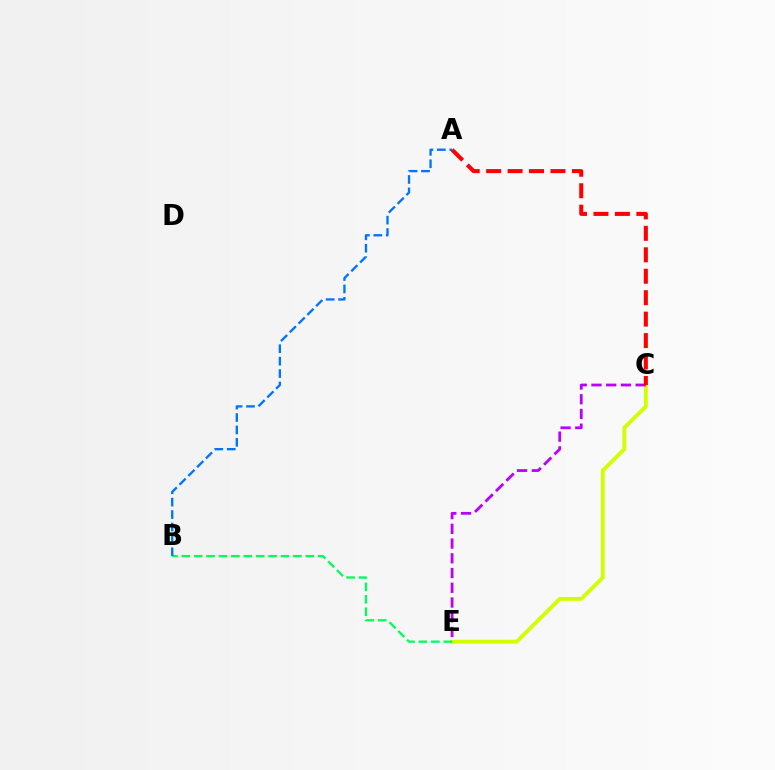{('C', 'E'): [{'color': '#d1ff00', 'line_style': 'solid', 'thickness': 2.76}, {'color': '#b900ff', 'line_style': 'dashed', 'thickness': 2.0}], ('B', 'E'): [{'color': '#00ff5c', 'line_style': 'dashed', 'thickness': 1.68}], ('A', 'B'): [{'color': '#0074ff', 'line_style': 'dashed', 'thickness': 1.69}], ('A', 'C'): [{'color': '#ff0000', 'line_style': 'dashed', 'thickness': 2.91}]}